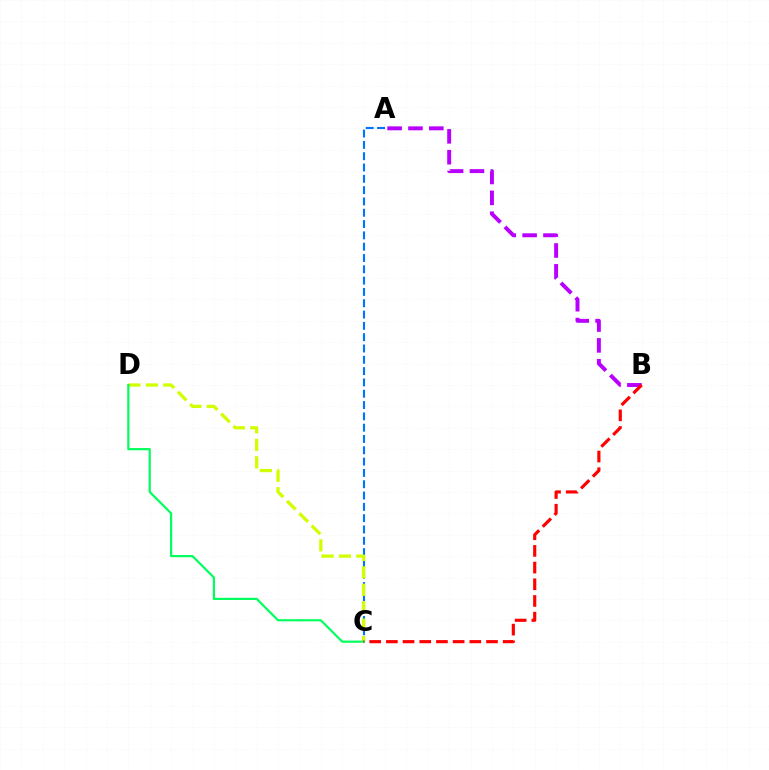{('A', 'C'): [{'color': '#0074ff', 'line_style': 'dashed', 'thickness': 1.54}], ('C', 'D'): [{'color': '#d1ff00', 'line_style': 'dashed', 'thickness': 2.37}, {'color': '#00ff5c', 'line_style': 'solid', 'thickness': 1.57}], ('A', 'B'): [{'color': '#b900ff', 'line_style': 'dashed', 'thickness': 2.83}], ('B', 'C'): [{'color': '#ff0000', 'line_style': 'dashed', 'thickness': 2.27}]}